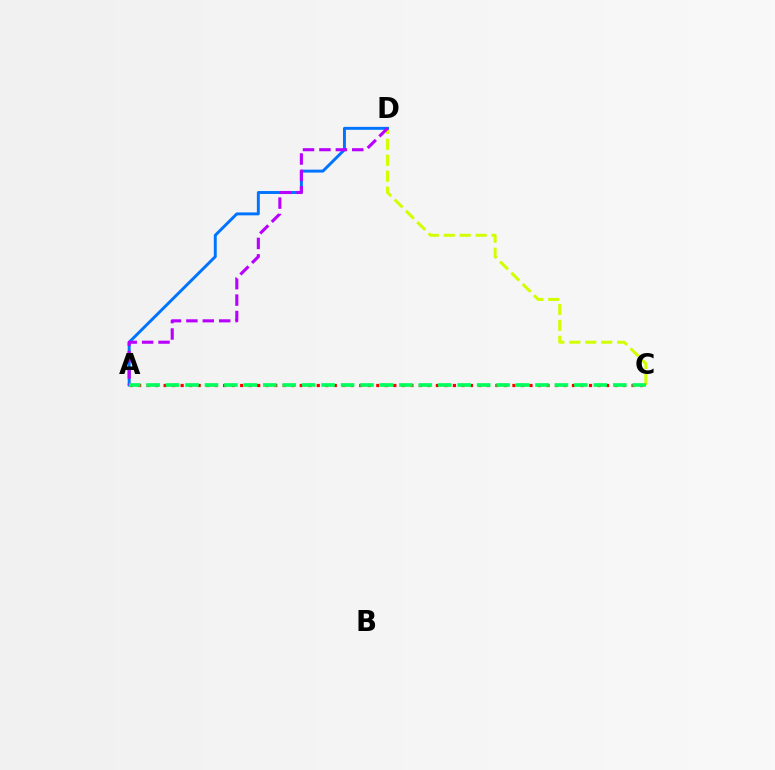{('C', 'D'): [{'color': '#d1ff00', 'line_style': 'dashed', 'thickness': 2.17}], ('A', 'D'): [{'color': '#0074ff', 'line_style': 'solid', 'thickness': 2.12}, {'color': '#b900ff', 'line_style': 'dashed', 'thickness': 2.23}], ('A', 'C'): [{'color': '#ff0000', 'line_style': 'dotted', 'thickness': 2.31}, {'color': '#00ff5c', 'line_style': 'dashed', 'thickness': 2.64}]}